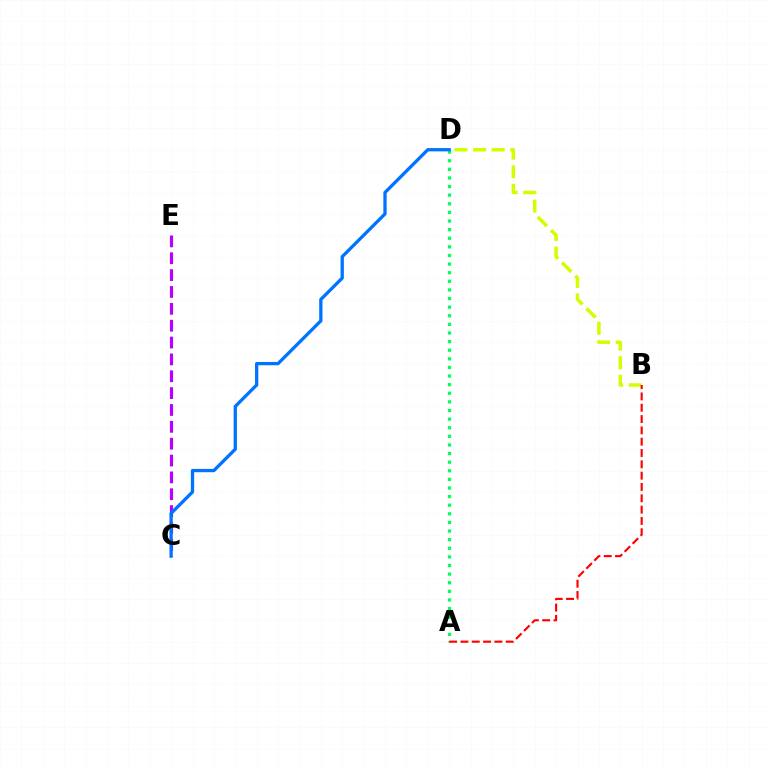{('A', 'D'): [{'color': '#00ff5c', 'line_style': 'dotted', 'thickness': 2.34}], ('C', 'E'): [{'color': '#b900ff', 'line_style': 'dashed', 'thickness': 2.29}], ('B', 'D'): [{'color': '#d1ff00', 'line_style': 'dashed', 'thickness': 2.53}], ('C', 'D'): [{'color': '#0074ff', 'line_style': 'solid', 'thickness': 2.38}], ('A', 'B'): [{'color': '#ff0000', 'line_style': 'dashed', 'thickness': 1.54}]}